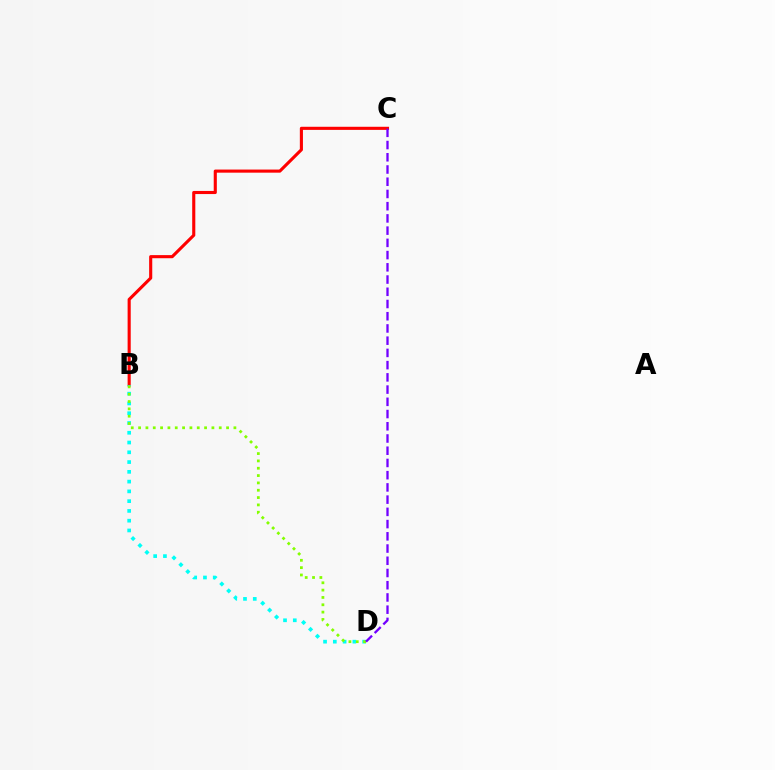{('B', 'C'): [{'color': '#ff0000', 'line_style': 'solid', 'thickness': 2.24}], ('B', 'D'): [{'color': '#00fff6', 'line_style': 'dotted', 'thickness': 2.65}, {'color': '#84ff00', 'line_style': 'dotted', 'thickness': 1.99}], ('C', 'D'): [{'color': '#7200ff', 'line_style': 'dashed', 'thickness': 1.66}]}